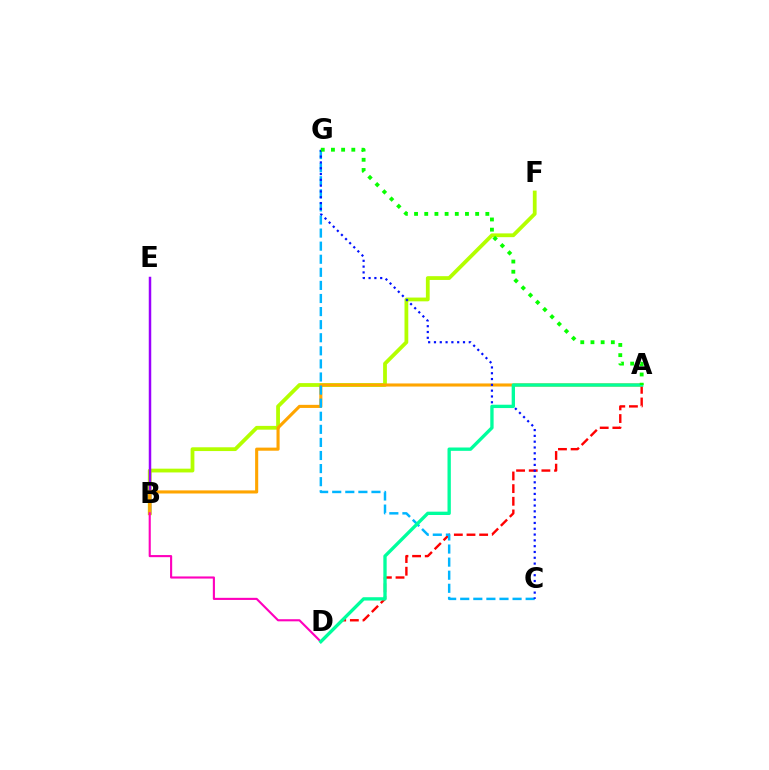{('B', 'F'): [{'color': '#b3ff00', 'line_style': 'solid', 'thickness': 2.72}], ('B', 'E'): [{'color': '#9b00ff', 'line_style': 'solid', 'thickness': 1.79}], ('A', 'D'): [{'color': '#ff0000', 'line_style': 'dashed', 'thickness': 1.72}, {'color': '#00ff9d', 'line_style': 'solid', 'thickness': 2.4}], ('A', 'B'): [{'color': '#ffa500', 'line_style': 'solid', 'thickness': 2.23}], ('C', 'G'): [{'color': '#00b5ff', 'line_style': 'dashed', 'thickness': 1.78}, {'color': '#0010ff', 'line_style': 'dotted', 'thickness': 1.58}], ('B', 'D'): [{'color': '#ff00bd', 'line_style': 'solid', 'thickness': 1.53}], ('A', 'G'): [{'color': '#08ff00', 'line_style': 'dotted', 'thickness': 2.77}]}